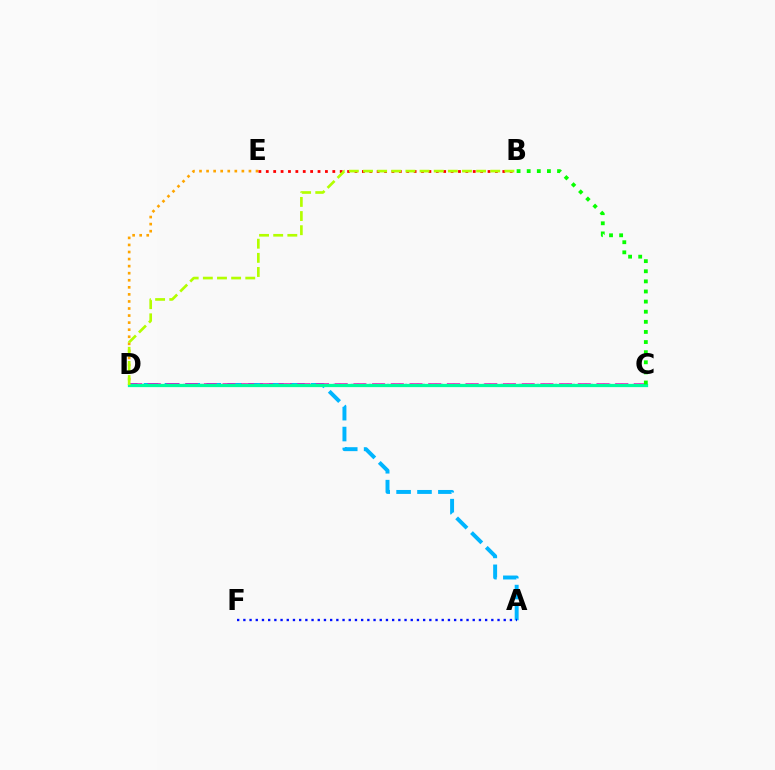{('D', 'E'): [{'color': '#ffa500', 'line_style': 'dotted', 'thickness': 1.92}], ('A', 'D'): [{'color': '#00b5ff', 'line_style': 'dashed', 'thickness': 2.84}], ('C', 'D'): [{'color': '#9b00ff', 'line_style': 'dotted', 'thickness': 1.63}, {'color': '#ff00bd', 'line_style': 'dashed', 'thickness': 2.54}, {'color': '#00ff9d', 'line_style': 'solid', 'thickness': 2.34}], ('B', 'E'): [{'color': '#ff0000', 'line_style': 'dotted', 'thickness': 2.01}], ('B', 'C'): [{'color': '#08ff00', 'line_style': 'dotted', 'thickness': 2.75}], ('B', 'D'): [{'color': '#b3ff00', 'line_style': 'dashed', 'thickness': 1.92}], ('A', 'F'): [{'color': '#0010ff', 'line_style': 'dotted', 'thickness': 1.68}]}